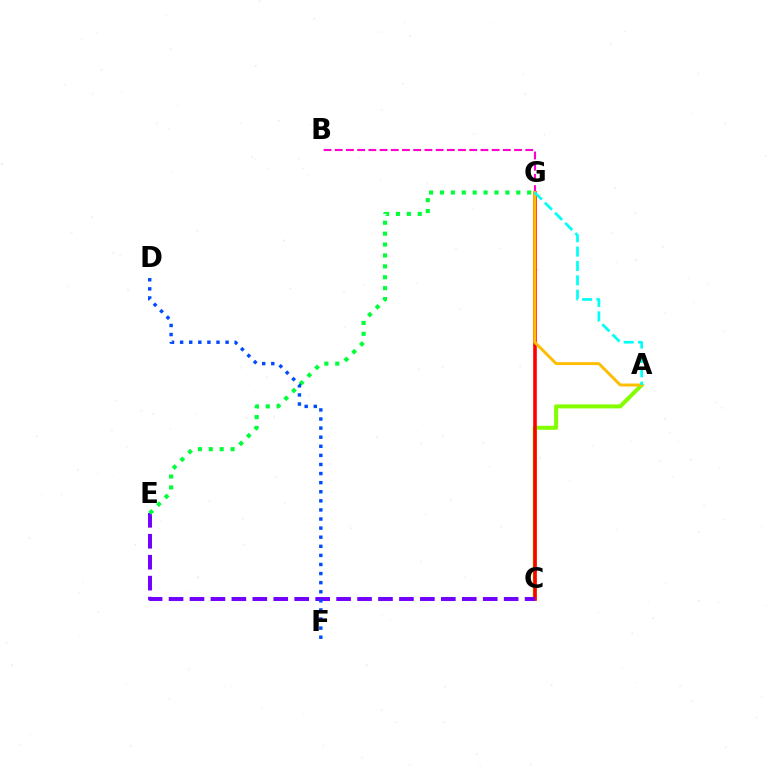{('A', 'C'): [{'color': '#84ff00', 'line_style': 'solid', 'thickness': 2.9}], ('C', 'G'): [{'color': '#ff0000', 'line_style': 'solid', 'thickness': 2.6}], ('B', 'G'): [{'color': '#ff00cf', 'line_style': 'dashed', 'thickness': 1.52}], ('C', 'E'): [{'color': '#7200ff', 'line_style': 'dashed', 'thickness': 2.85}], ('E', 'G'): [{'color': '#00ff39', 'line_style': 'dotted', 'thickness': 2.96}], ('A', 'G'): [{'color': '#ffbd00', 'line_style': 'solid', 'thickness': 2.09}, {'color': '#00fff6', 'line_style': 'dashed', 'thickness': 1.95}], ('D', 'F'): [{'color': '#004bff', 'line_style': 'dotted', 'thickness': 2.47}]}